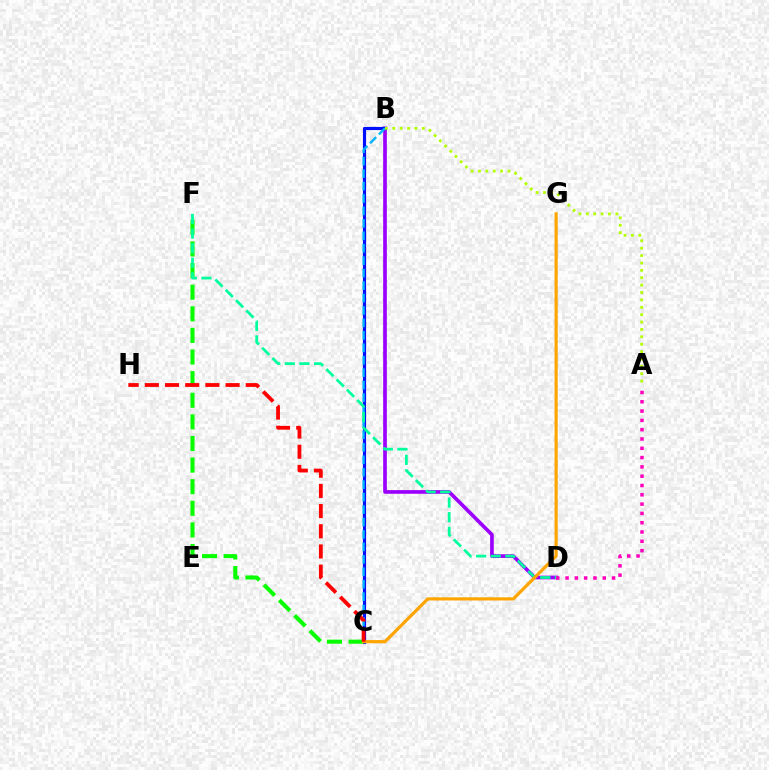{('B', 'D'): [{'color': '#9b00ff', 'line_style': 'solid', 'thickness': 2.65}], ('A', 'D'): [{'color': '#ff00bd', 'line_style': 'dotted', 'thickness': 2.53}], ('B', 'C'): [{'color': '#0010ff', 'line_style': 'solid', 'thickness': 2.27}, {'color': '#00b5ff', 'line_style': 'dashed', 'thickness': 1.69}], ('C', 'F'): [{'color': '#08ff00', 'line_style': 'dashed', 'thickness': 2.94}], ('A', 'B'): [{'color': '#b3ff00', 'line_style': 'dotted', 'thickness': 2.01}], ('D', 'F'): [{'color': '#00ff9d', 'line_style': 'dashed', 'thickness': 1.98}], ('C', 'G'): [{'color': '#ffa500', 'line_style': 'solid', 'thickness': 2.29}], ('C', 'H'): [{'color': '#ff0000', 'line_style': 'dashed', 'thickness': 2.74}]}